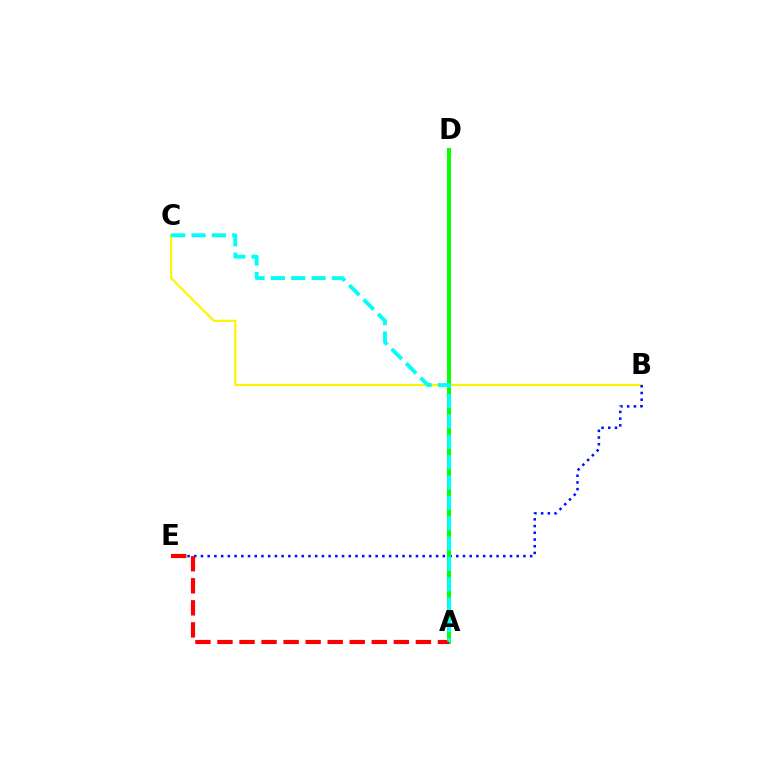{('B', 'C'): [{'color': '#fcf500', 'line_style': 'solid', 'thickness': 1.57}], ('B', 'E'): [{'color': '#0010ff', 'line_style': 'dotted', 'thickness': 1.83}], ('A', 'D'): [{'color': '#ee00ff', 'line_style': 'dashed', 'thickness': 2.75}, {'color': '#08ff00', 'line_style': 'solid', 'thickness': 2.89}], ('A', 'E'): [{'color': '#ff0000', 'line_style': 'dashed', 'thickness': 3.0}], ('A', 'C'): [{'color': '#00fff6', 'line_style': 'dashed', 'thickness': 2.76}]}